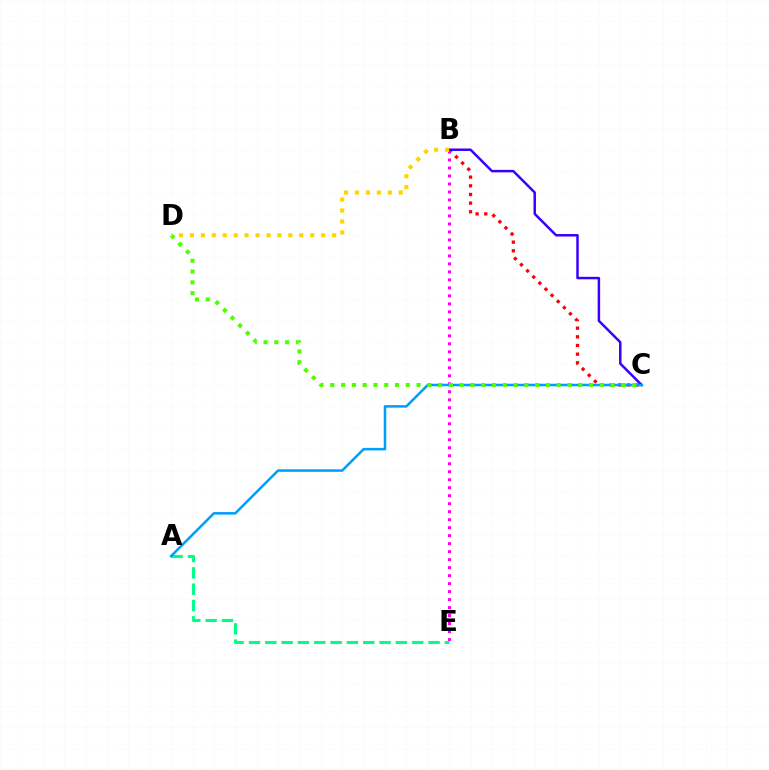{('B', 'C'): [{'color': '#ff0000', 'line_style': 'dotted', 'thickness': 2.35}, {'color': '#3700ff', 'line_style': 'solid', 'thickness': 1.79}], ('B', 'E'): [{'color': '#ff00ed', 'line_style': 'dotted', 'thickness': 2.17}], ('A', 'E'): [{'color': '#00ff86', 'line_style': 'dashed', 'thickness': 2.22}], ('A', 'C'): [{'color': '#009eff', 'line_style': 'solid', 'thickness': 1.83}], ('C', 'D'): [{'color': '#4fff00', 'line_style': 'dotted', 'thickness': 2.93}], ('B', 'D'): [{'color': '#ffd500', 'line_style': 'dotted', 'thickness': 2.97}]}